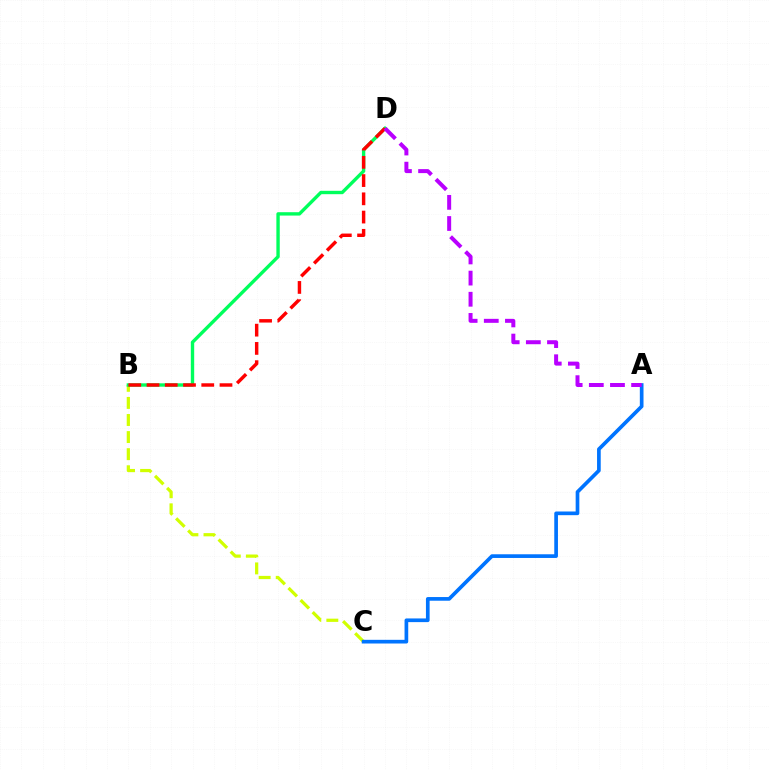{('B', 'C'): [{'color': '#d1ff00', 'line_style': 'dashed', 'thickness': 2.32}], ('A', 'C'): [{'color': '#0074ff', 'line_style': 'solid', 'thickness': 2.65}], ('B', 'D'): [{'color': '#00ff5c', 'line_style': 'solid', 'thickness': 2.43}, {'color': '#ff0000', 'line_style': 'dashed', 'thickness': 2.48}], ('A', 'D'): [{'color': '#b900ff', 'line_style': 'dashed', 'thickness': 2.87}]}